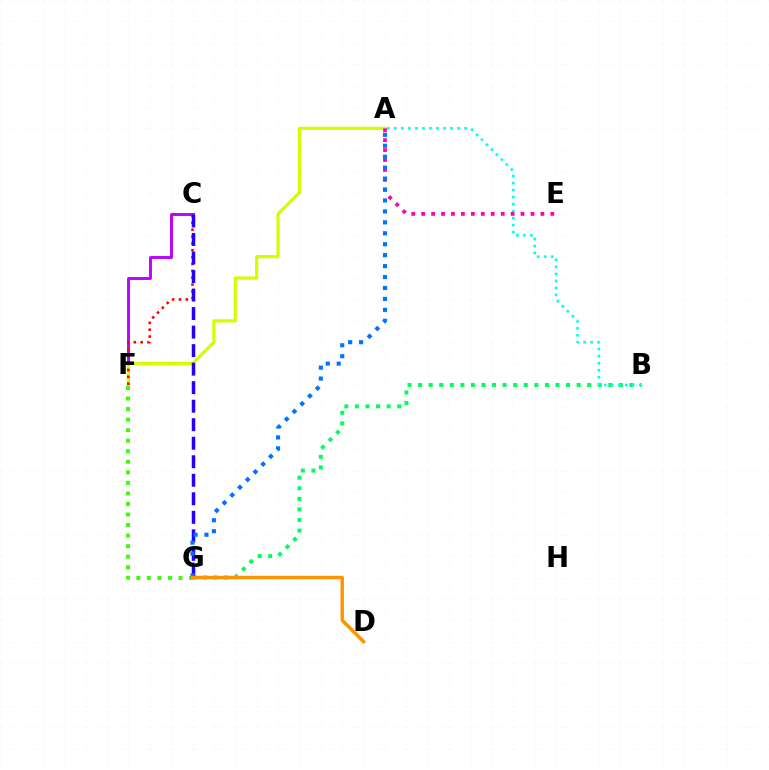{('C', 'F'): [{'color': '#b900ff', 'line_style': 'solid', 'thickness': 2.07}, {'color': '#ff0000', 'line_style': 'dotted', 'thickness': 1.86}], ('A', 'F'): [{'color': '#d1ff00', 'line_style': 'solid', 'thickness': 2.31}], ('B', 'G'): [{'color': '#00ff5c', 'line_style': 'dotted', 'thickness': 2.87}], ('A', 'B'): [{'color': '#00fff6', 'line_style': 'dotted', 'thickness': 1.91}], ('C', 'G'): [{'color': '#2500ff', 'line_style': 'dashed', 'thickness': 2.52}], ('F', 'G'): [{'color': '#3dff00', 'line_style': 'dotted', 'thickness': 2.86}], ('A', 'E'): [{'color': '#ff00ac', 'line_style': 'dotted', 'thickness': 2.7}], ('A', 'G'): [{'color': '#0074ff', 'line_style': 'dotted', 'thickness': 2.97}], ('D', 'G'): [{'color': '#ff9400', 'line_style': 'solid', 'thickness': 2.47}]}